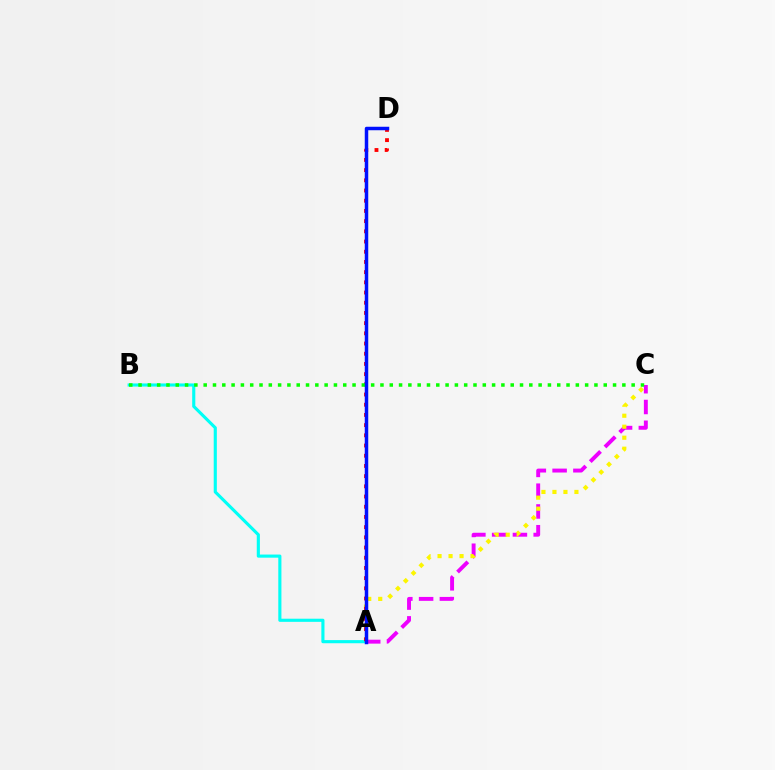{('A', 'C'): [{'color': '#ee00ff', 'line_style': 'dashed', 'thickness': 2.82}, {'color': '#fcf500', 'line_style': 'dotted', 'thickness': 2.99}], ('A', 'B'): [{'color': '#00fff6', 'line_style': 'solid', 'thickness': 2.25}], ('A', 'D'): [{'color': '#ff0000', 'line_style': 'dotted', 'thickness': 2.77}, {'color': '#0010ff', 'line_style': 'solid', 'thickness': 2.51}], ('B', 'C'): [{'color': '#08ff00', 'line_style': 'dotted', 'thickness': 2.53}]}